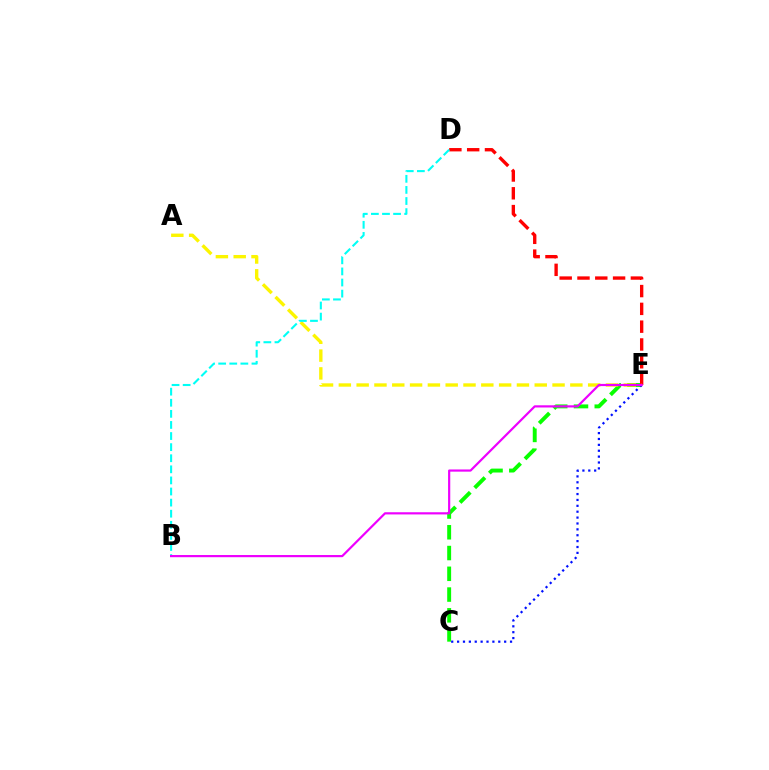{('C', 'E'): [{'color': '#08ff00', 'line_style': 'dashed', 'thickness': 2.82}, {'color': '#0010ff', 'line_style': 'dotted', 'thickness': 1.6}], ('D', 'E'): [{'color': '#ff0000', 'line_style': 'dashed', 'thickness': 2.42}], ('A', 'E'): [{'color': '#fcf500', 'line_style': 'dashed', 'thickness': 2.42}], ('B', 'D'): [{'color': '#00fff6', 'line_style': 'dashed', 'thickness': 1.51}], ('B', 'E'): [{'color': '#ee00ff', 'line_style': 'solid', 'thickness': 1.58}]}